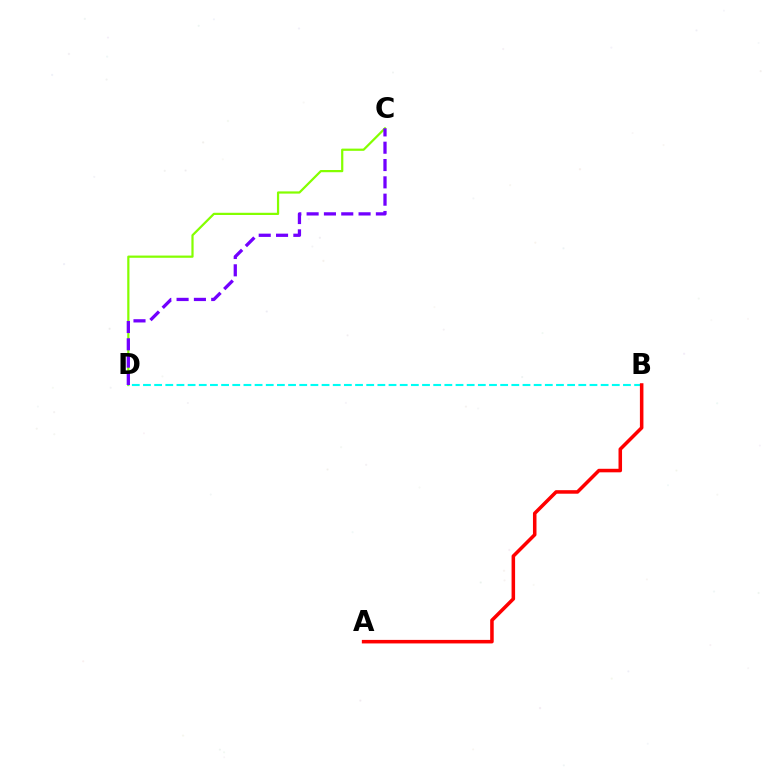{('C', 'D'): [{'color': '#84ff00', 'line_style': 'solid', 'thickness': 1.6}, {'color': '#7200ff', 'line_style': 'dashed', 'thickness': 2.35}], ('B', 'D'): [{'color': '#00fff6', 'line_style': 'dashed', 'thickness': 1.52}], ('A', 'B'): [{'color': '#ff0000', 'line_style': 'solid', 'thickness': 2.54}]}